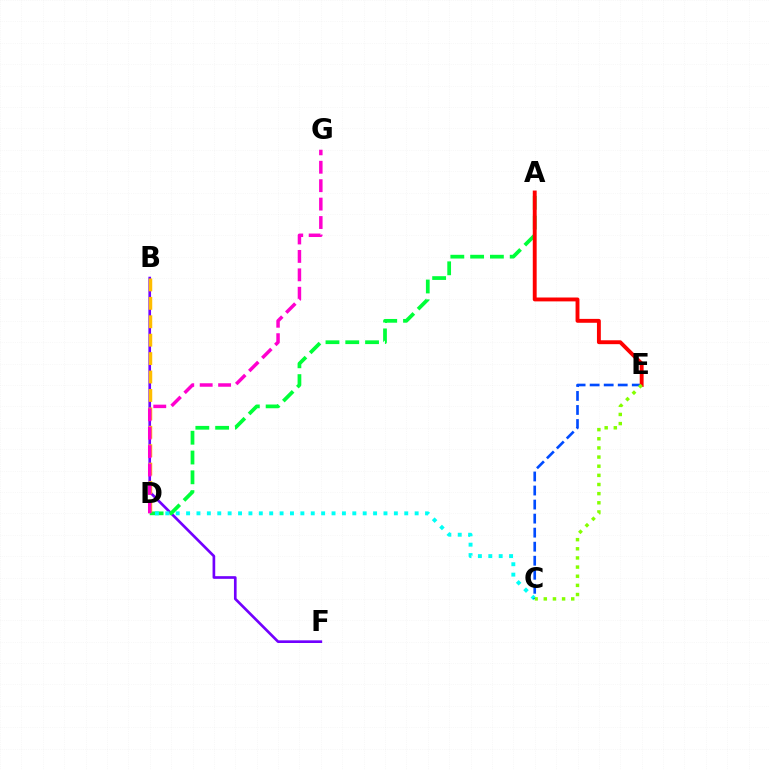{('B', 'F'): [{'color': '#7200ff', 'line_style': 'solid', 'thickness': 1.92}], ('A', 'D'): [{'color': '#00ff39', 'line_style': 'dashed', 'thickness': 2.69}], ('C', 'D'): [{'color': '#00fff6', 'line_style': 'dotted', 'thickness': 2.82}], ('B', 'D'): [{'color': '#ffbd00', 'line_style': 'dashed', 'thickness': 2.5}], ('C', 'E'): [{'color': '#004bff', 'line_style': 'dashed', 'thickness': 1.91}, {'color': '#84ff00', 'line_style': 'dotted', 'thickness': 2.48}], ('A', 'E'): [{'color': '#ff0000', 'line_style': 'solid', 'thickness': 2.8}], ('D', 'G'): [{'color': '#ff00cf', 'line_style': 'dashed', 'thickness': 2.5}]}